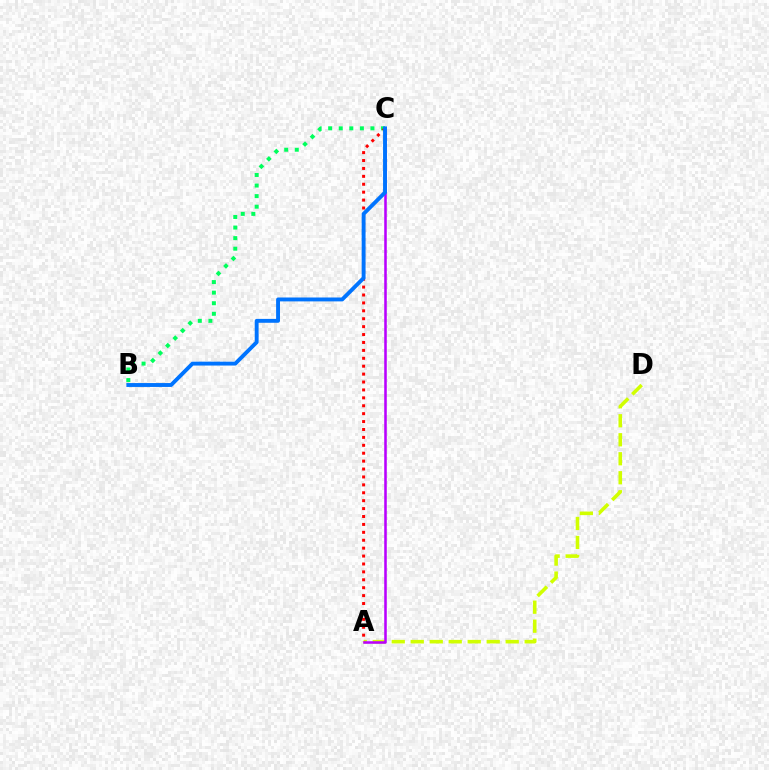{('A', 'D'): [{'color': '#d1ff00', 'line_style': 'dashed', 'thickness': 2.58}], ('A', 'C'): [{'color': '#b900ff', 'line_style': 'solid', 'thickness': 1.84}, {'color': '#ff0000', 'line_style': 'dotted', 'thickness': 2.15}], ('B', 'C'): [{'color': '#00ff5c', 'line_style': 'dotted', 'thickness': 2.87}, {'color': '#0074ff', 'line_style': 'solid', 'thickness': 2.8}]}